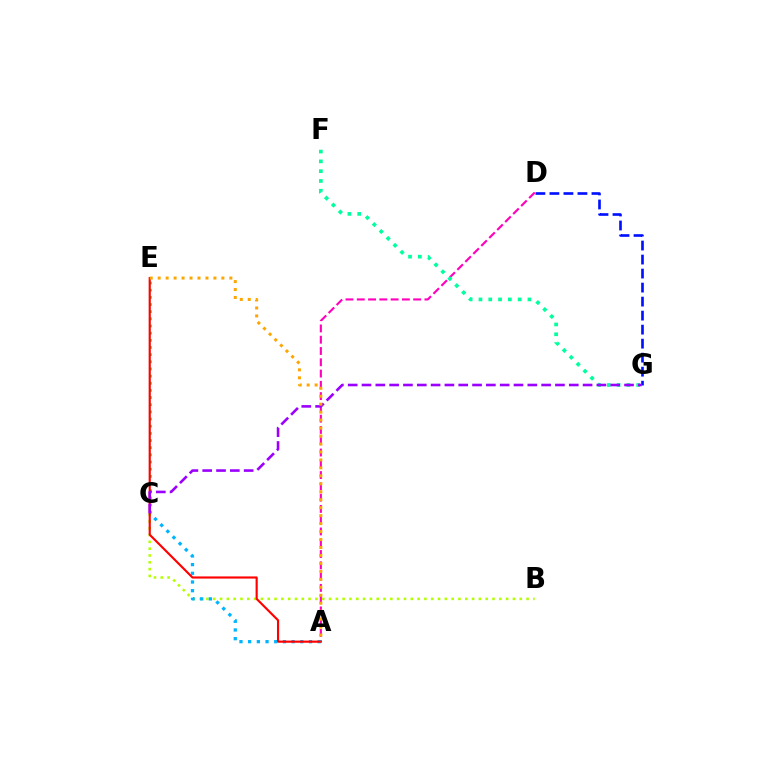{('B', 'C'): [{'color': '#b3ff00', 'line_style': 'dotted', 'thickness': 1.85}], ('A', 'D'): [{'color': '#ff00bd', 'line_style': 'dashed', 'thickness': 1.53}], ('C', 'E'): [{'color': '#08ff00', 'line_style': 'dotted', 'thickness': 1.95}], ('F', 'G'): [{'color': '#00ff9d', 'line_style': 'dotted', 'thickness': 2.66}], ('A', 'C'): [{'color': '#00b5ff', 'line_style': 'dotted', 'thickness': 2.36}], ('D', 'G'): [{'color': '#0010ff', 'line_style': 'dashed', 'thickness': 1.9}], ('A', 'E'): [{'color': '#ff0000', 'line_style': 'solid', 'thickness': 1.55}, {'color': '#ffa500', 'line_style': 'dotted', 'thickness': 2.16}], ('C', 'G'): [{'color': '#9b00ff', 'line_style': 'dashed', 'thickness': 1.88}]}